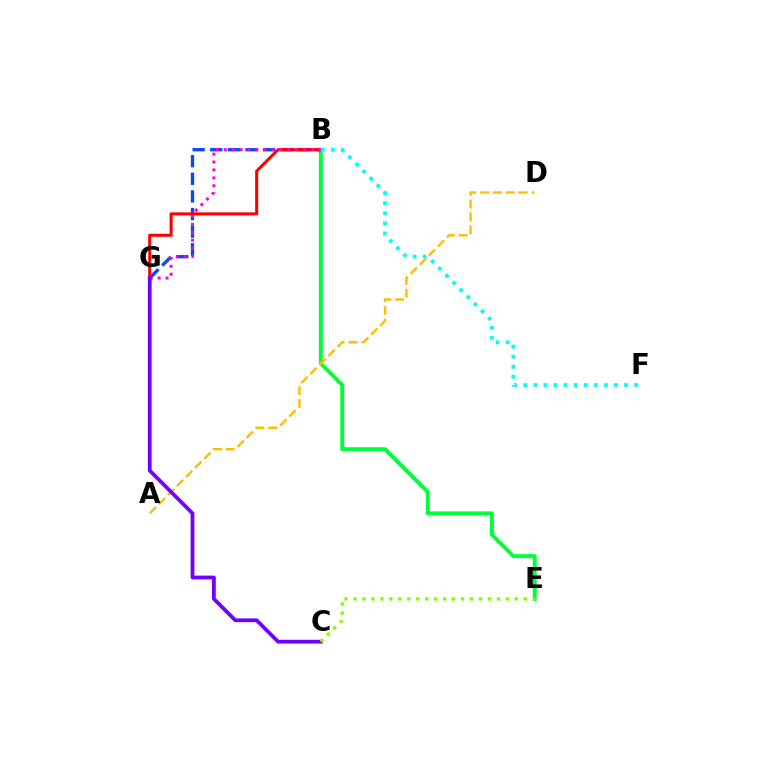{('B', 'E'): [{'color': '#00ff39', 'line_style': 'solid', 'thickness': 2.83}], ('B', 'G'): [{'color': '#004bff', 'line_style': 'dashed', 'thickness': 2.39}, {'color': '#ff0000', 'line_style': 'solid', 'thickness': 2.19}, {'color': '#ff00cf', 'line_style': 'dotted', 'thickness': 2.15}], ('A', 'D'): [{'color': '#ffbd00', 'line_style': 'dashed', 'thickness': 1.74}], ('C', 'G'): [{'color': '#7200ff', 'line_style': 'solid', 'thickness': 2.72}], ('C', 'E'): [{'color': '#84ff00', 'line_style': 'dotted', 'thickness': 2.44}], ('B', 'F'): [{'color': '#00fff6', 'line_style': 'dotted', 'thickness': 2.74}]}